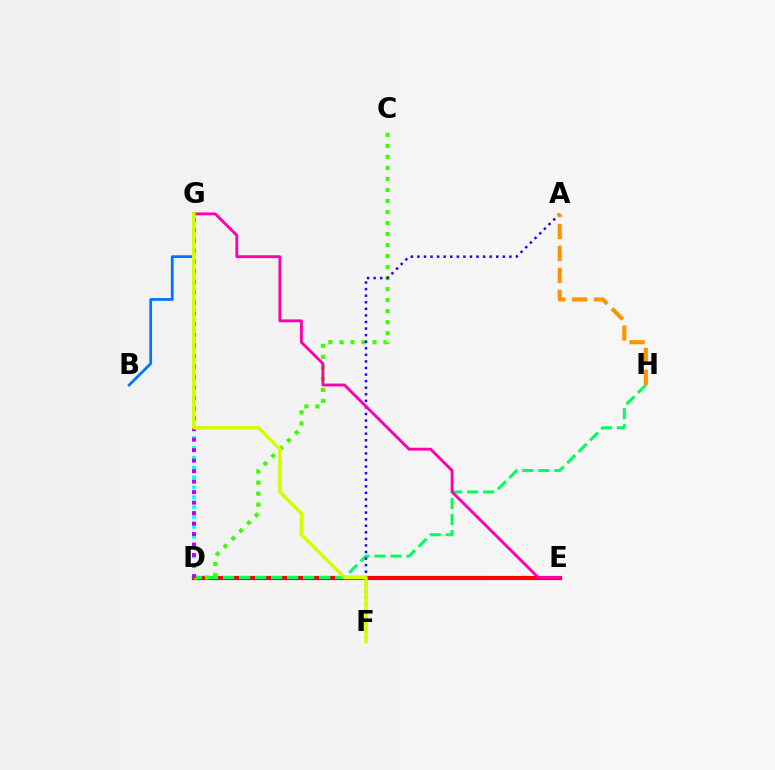{('D', 'E'): [{'color': '#ff0000', 'line_style': 'solid', 'thickness': 3.0}], ('D', 'H'): [{'color': '#00ff5c', 'line_style': 'dashed', 'thickness': 2.18}], ('D', 'G'): [{'color': '#00fff6', 'line_style': 'dotted', 'thickness': 2.68}, {'color': '#b900ff', 'line_style': 'dotted', 'thickness': 2.85}], ('B', 'G'): [{'color': '#0074ff', 'line_style': 'solid', 'thickness': 1.98}], ('C', 'D'): [{'color': '#3dff00', 'line_style': 'dotted', 'thickness': 2.99}], ('A', 'F'): [{'color': '#2500ff', 'line_style': 'dotted', 'thickness': 1.79}], ('E', 'G'): [{'color': '#ff00ac', 'line_style': 'solid', 'thickness': 2.06}], ('A', 'H'): [{'color': '#ff9400', 'line_style': 'dashed', 'thickness': 2.98}], ('F', 'G'): [{'color': '#d1ff00', 'line_style': 'solid', 'thickness': 2.47}]}